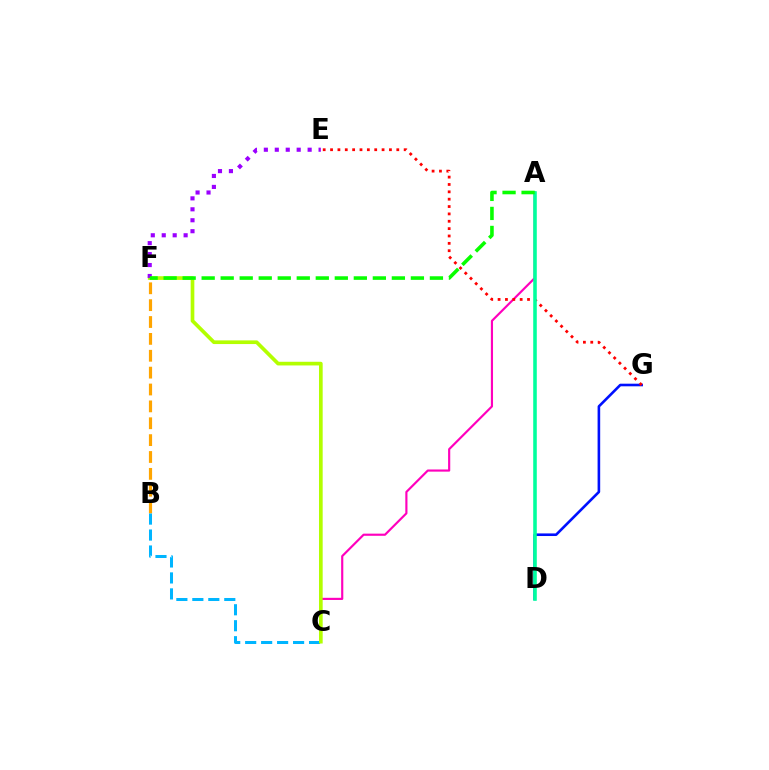{('B', 'F'): [{'color': '#ffa500', 'line_style': 'dashed', 'thickness': 2.29}], ('D', 'G'): [{'color': '#0010ff', 'line_style': 'solid', 'thickness': 1.88}], ('B', 'C'): [{'color': '#00b5ff', 'line_style': 'dashed', 'thickness': 2.17}], ('A', 'C'): [{'color': '#ff00bd', 'line_style': 'solid', 'thickness': 1.55}], ('E', 'G'): [{'color': '#ff0000', 'line_style': 'dotted', 'thickness': 2.0}], ('A', 'D'): [{'color': '#00ff9d', 'line_style': 'solid', 'thickness': 2.57}], ('C', 'F'): [{'color': '#b3ff00', 'line_style': 'solid', 'thickness': 2.65}], ('E', 'F'): [{'color': '#9b00ff', 'line_style': 'dotted', 'thickness': 2.97}], ('A', 'F'): [{'color': '#08ff00', 'line_style': 'dashed', 'thickness': 2.58}]}